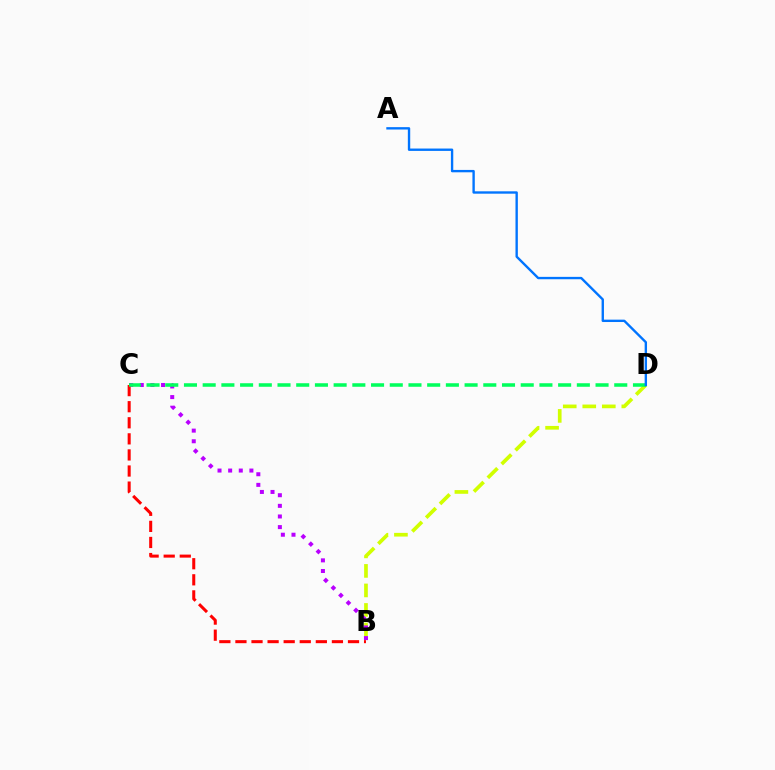{('B', 'D'): [{'color': '#d1ff00', 'line_style': 'dashed', 'thickness': 2.65}], ('B', 'C'): [{'color': '#b900ff', 'line_style': 'dotted', 'thickness': 2.89}, {'color': '#ff0000', 'line_style': 'dashed', 'thickness': 2.18}], ('C', 'D'): [{'color': '#00ff5c', 'line_style': 'dashed', 'thickness': 2.54}], ('A', 'D'): [{'color': '#0074ff', 'line_style': 'solid', 'thickness': 1.71}]}